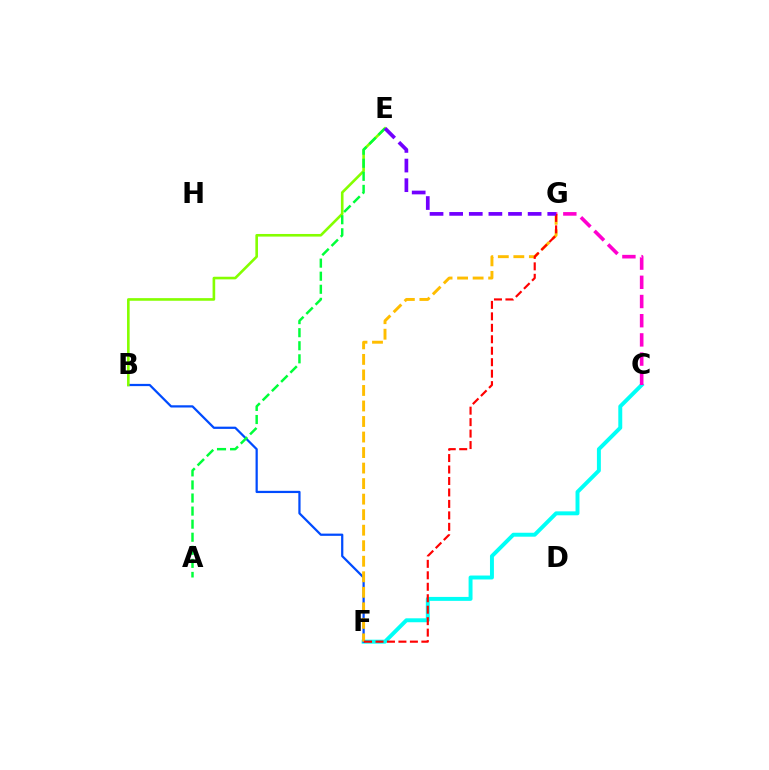{('C', 'F'): [{'color': '#00fff6', 'line_style': 'solid', 'thickness': 2.84}], ('B', 'F'): [{'color': '#004bff', 'line_style': 'solid', 'thickness': 1.61}], ('F', 'G'): [{'color': '#ffbd00', 'line_style': 'dashed', 'thickness': 2.11}, {'color': '#ff0000', 'line_style': 'dashed', 'thickness': 1.56}], ('C', 'G'): [{'color': '#ff00cf', 'line_style': 'dashed', 'thickness': 2.61}], ('B', 'E'): [{'color': '#84ff00', 'line_style': 'solid', 'thickness': 1.89}], ('A', 'E'): [{'color': '#00ff39', 'line_style': 'dashed', 'thickness': 1.78}], ('E', 'G'): [{'color': '#7200ff', 'line_style': 'dashed', 'thickness': 2.67}]}